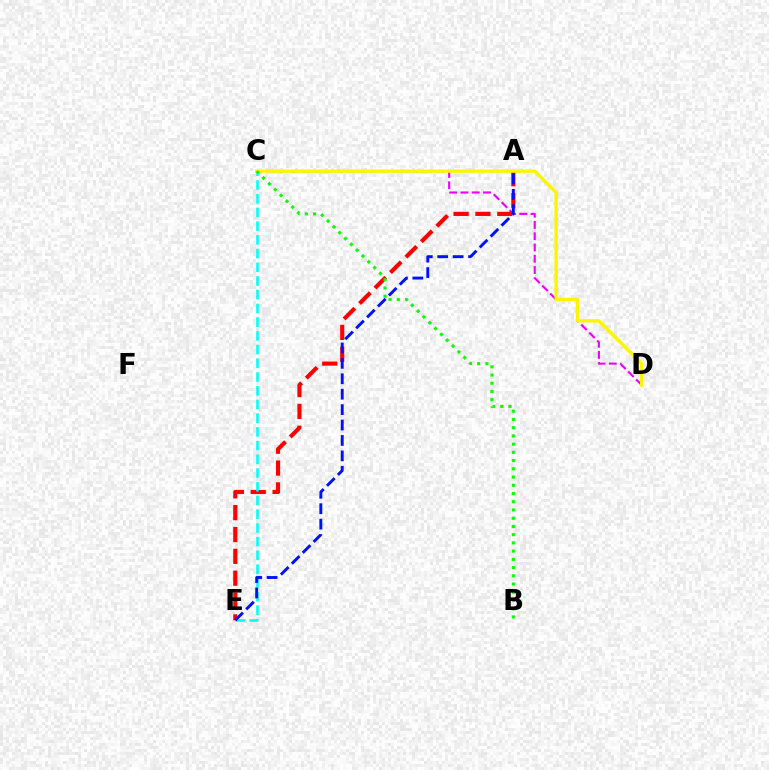{('C', 'D'): [{'color': '#ee00ff', 'line_style': 'dashed', 'thickness': 1.53}, {'color': '#fcf500', 'line_style': 'solid', 'thickness': 2.4}], ('A', 'E'): [{'color': '#ff0000', 'line_style': 'dashed', 'thickness': 2.97}, {'color': '#0010ff', 'line_style': 'dashed', 'thickness': 2.09}], ('C', 'E'): [{'color': '#00fff6', 'line_style': 'dashed', 'thickness': 1.86}], ('B', 'C'): [{'color': '#08ff00', 'line_style': 'dotted', 'thickness': 2.24}]}